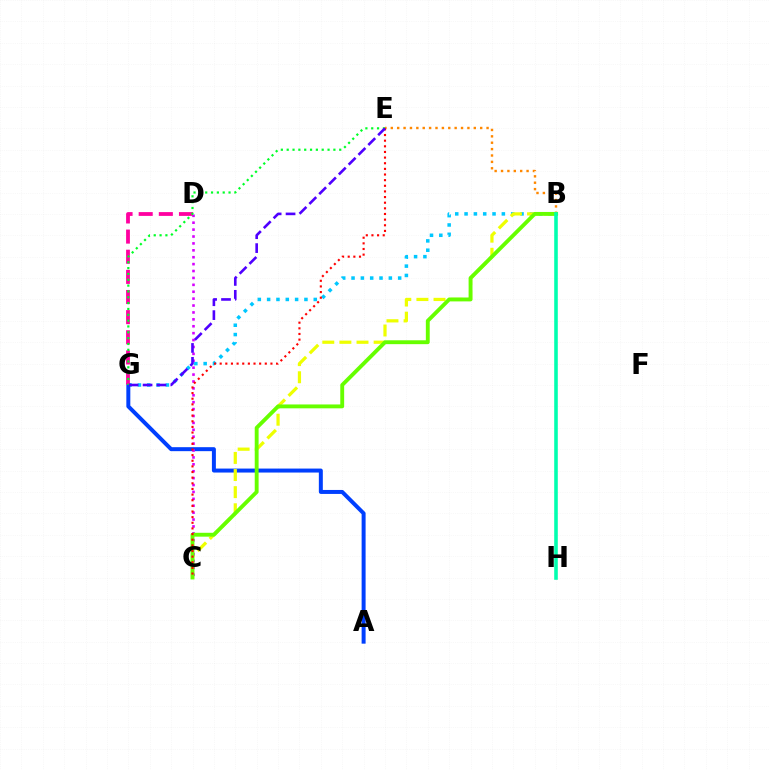{('B', 'G'): [{'color': '#00c7ff', 'line_style': 'dotted', 'thickness': 2.53}], ('A', 'G'): [{'color': '#003fff', 'line_style': 'solid', 'thickness': 2.86}], ('B', 'C'): [{'color': '#eeff00', 'line_style': 'dashed', 'thickness': 2.32}, {'color': '#66ff00', 'line_style': 'solid', 'thickness': 2.79}], ('D', 'G'): [{'color': '#ff00a0', 'line_style': 'dashed', 'thickness': 2.74}], ('C', 'D'): [{'color': '#d600ff', 'line_style': 'dotted', 'thickness': 1.88}], ('B', 'E'): [{'color': '#ff8800', 'line_style': 'dotted', 'thickness': 1.73}], ('E', 'G'): [{'color': '#00ff27', 'line_style': 'dotted', 'thickness': 1.59}, {'color': '#4f00ff', 'line_style': 'dashed', 'thickness': 1.89}], ('C', 'E'): [{'color': '#ff0000', 'line_style': 'dotted', 'thickness': 1.53}], ('B', 'H'): [{'color': '#00ffaf', 'line_style': 'solid', 'thickness': 2.57}]}